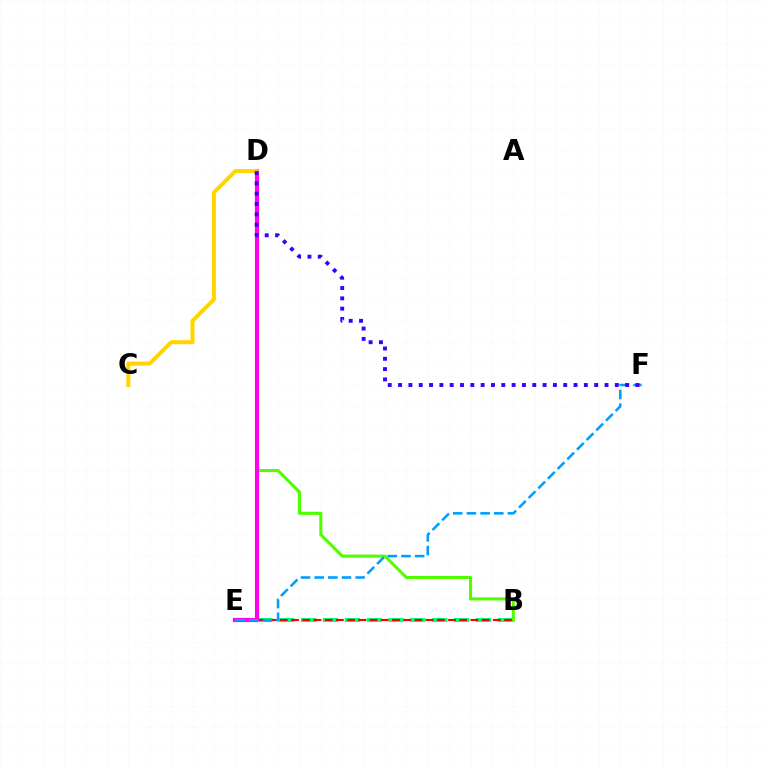{('B', 'E'): [{'color': '#00ff86', 'line_style': 'dashed', 'thickness': 2.97}, {'color': '#ff0000', 'line_style': 'dashed', 'thickness': 1.52}], ('B', 'D'): [{'color': '#4fff00', 'line_style': 'solid', 'thickness': 2.2}], ('D', 'E'): [{'color': '#ff00ed', 'line_style': 'solid', 'thickness': 2.99}], ('E', 'F'): [{'color': '#009eff', 'line_style': 'dashed', 'thickness': 1.86}], ('C', 'D'): [{'color': '#ffd500', 'line_style': 'solid', 'thickness': 2.9}], ('D', 'F'): [{'color': '#3700ff', 'line_style': 'dotted', 'thickness': 2.8}]}